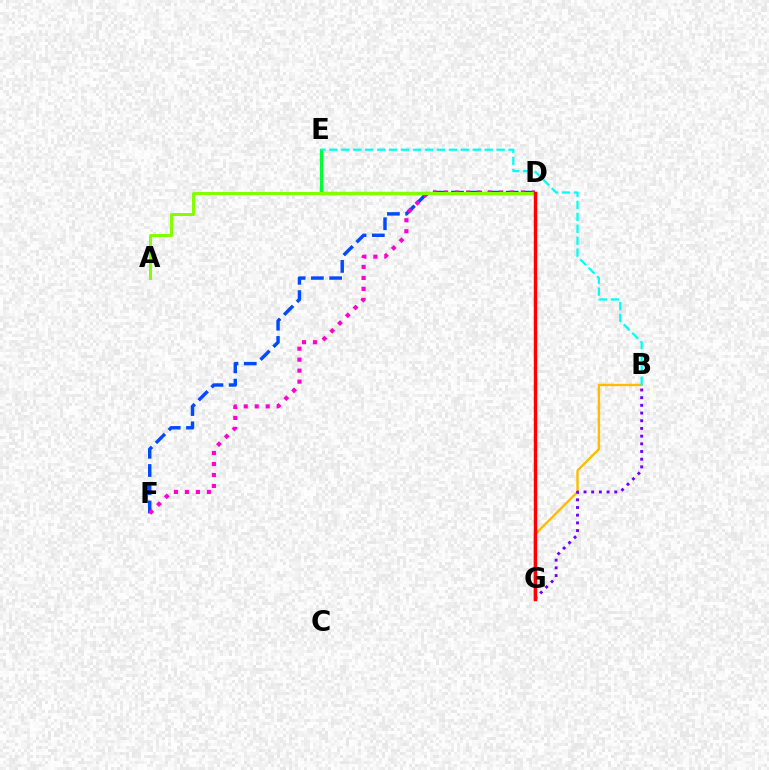{('B', 'G'): [{'color': '#ffbd00', 'line_style': 'solid', 'thickness': 1.72}, {'color': '#7200ff', 'line_style': 'dotted', 'thickness': 2.09}], ('D', 'E'): [{'color': '#00ff39', 'line_style': 'solid', 'thickness': 2.38}], ('D', 'F'): [{'color': '#004bff', 'line_style': 'dashed', 'thickness': 2.48}, {'color': '#ff00cf', 'line_style': 'dotted', 'thickness': 2.99}], ('B', 'E'): [{'color': '#00fff6', 'line_style': 'dashed', 'thickness': 1.62}], ('A', 'D'): [{'color': '#84ff00', 'line_style': 'solid', 'thickness': 2.16}], ('D', 'G'): [{'color': '#ff0000', 'line_style': 'solid', 'thickness': 2.47}]}